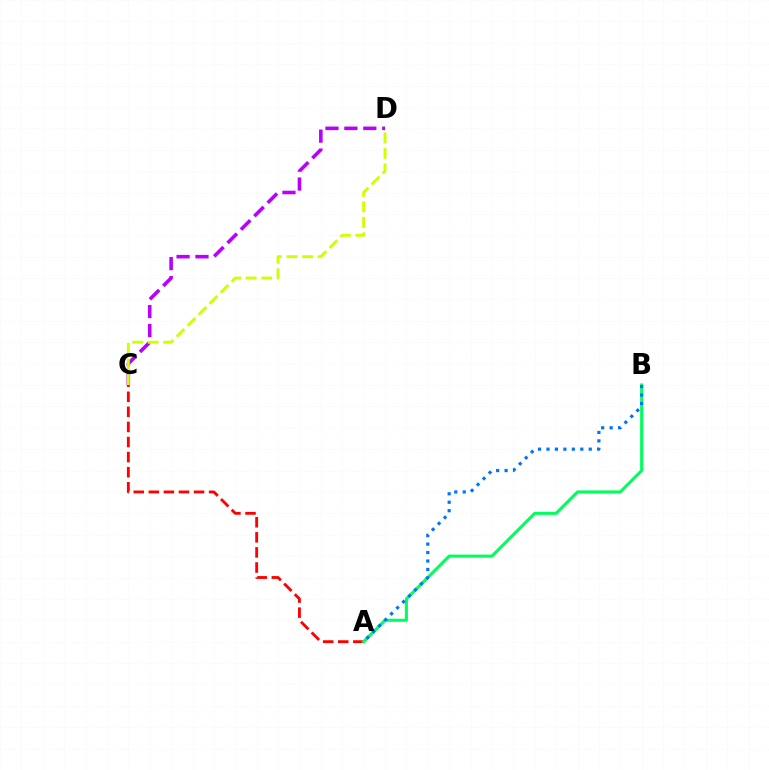{('A', 'C'): [{'color': '#ff0000', 'line_style': 'dashed', 'thickness': 2.05}], ('C', 'D'): [{'color': '#b900ff', 'line_style': 'dashed', 'thickness': 2.57}, {'color': '#d1ff00', 'line_style': 'dashed', 'thickness': 2.11}], ('A', 'B'): [{'color': '#00ff5c', 'line_style': 'solid', 'thickness': 2.21}, {'color': '#0074ff', 'line_style': 'dotted', 'thickness': 2.3}]}